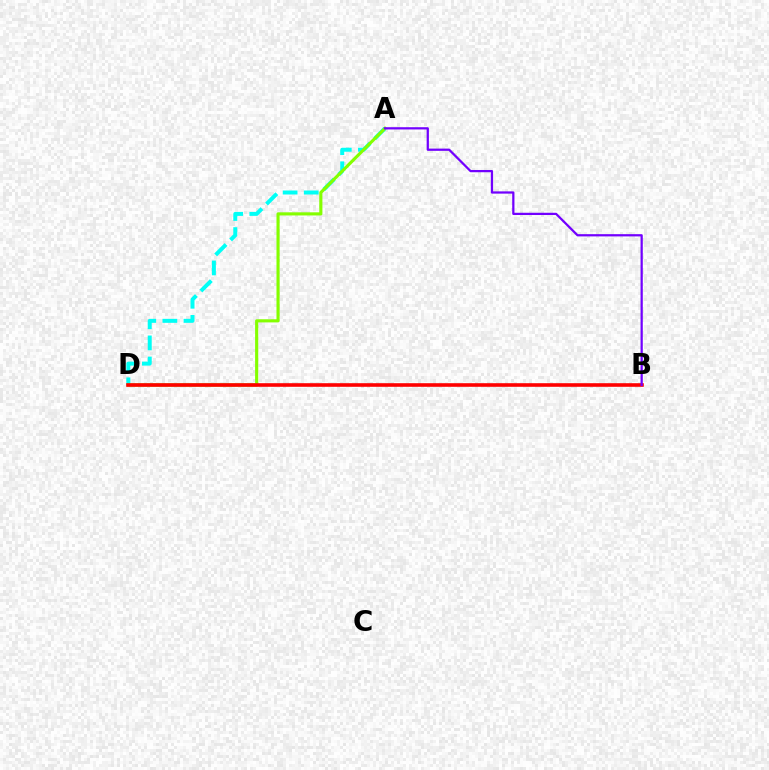{('A', 'D'): [{'color': '#00fff6', 'line_style': 'dashed', 'thickness': 2.87}, {'color': '#84ff00', 'line_style': 'solid', 'thickness': 2.26}], ('B', 'D'): [{'color': '#ff0000', 'line_style': 'solid', 'thickness': 2.59}], ('A', 'B'): [{'color': '#7200ff', 'line_style': 'solid', 'thickness': 1.61}]}